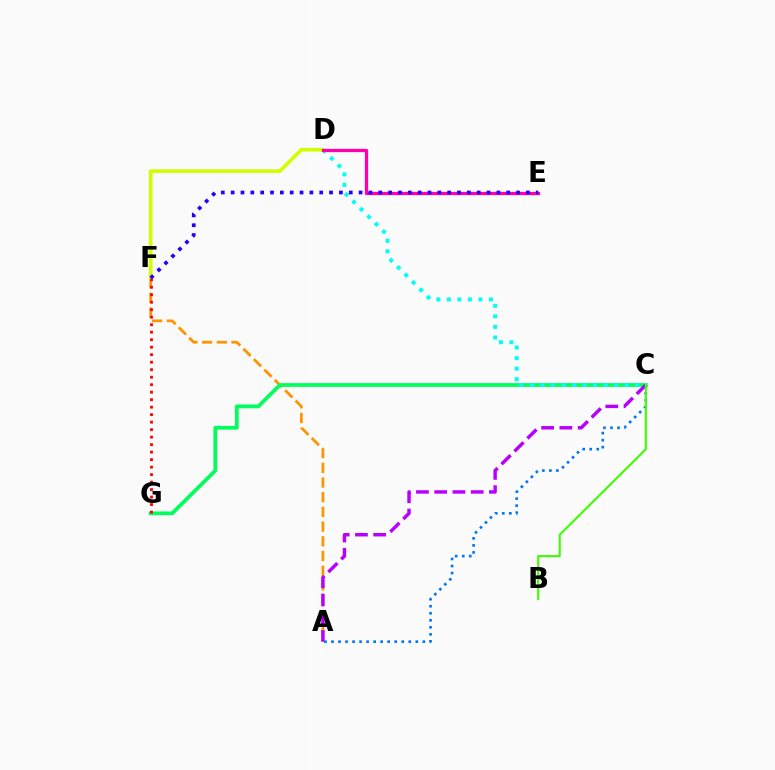{('A', 'F'): [{'color': '#ff9400', 'line_style': 'dashed', 'thickness': 2.0}], ('C', 'G'): [{'color': '#00ff5c', 'line_style': 'solid', 'thickness': 2.69}], ('C', 'D'): [{'color': '#00fff6', 'line_style': 'dotted', 'thickness': 2.86}], ('D', 'F'): [{'color': '#d1ff00', 'line_style': 'solid', 'thickness': 2.61}], ('F', 'G'): [{'color': '#ff0000', 'line_style': 'dotted', 'thickness': 2.04}], ('A', 'C'): [{'color': '#b900ff', 'line_style': 'dashed', 'thickness': 2.48}, {'color': '#0074ff', 'line_style': 'dotted', 'thickness': 1.91}], ('B', 'C'): [{'color': '#3dff00', 'line_style': 'solid', 'thickness': 1.52}], ('D', 'E'): [{'color': '#ff00ac', 'line_style': 'solid', 'thickness': 2.36}], ('E', 'F'): [{'color': '#2500ff', 'line_style': 'dotted', 'thickness': 2.67}]}